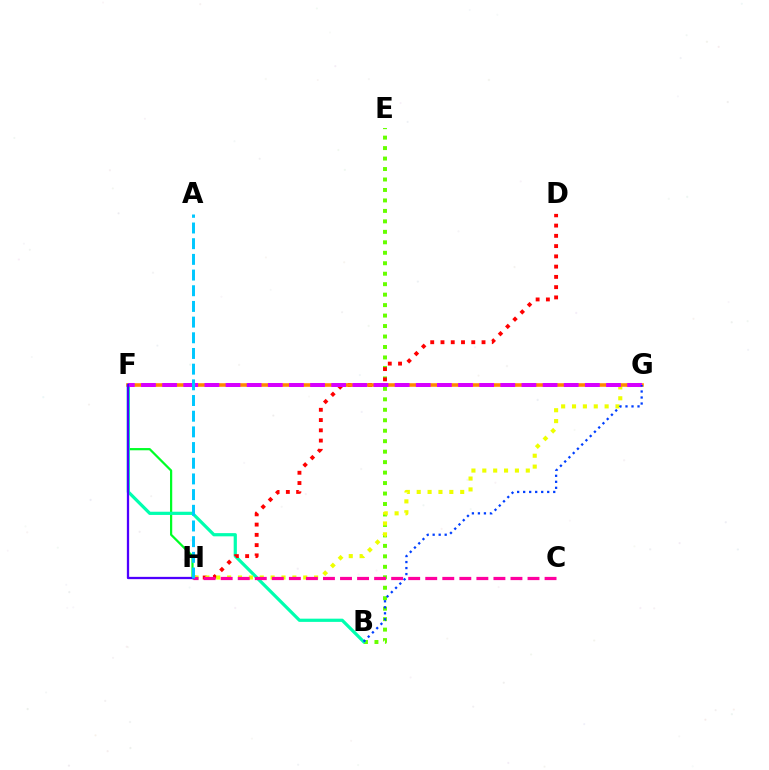{('B', 'E'): [{'color': '#66ff00', 'line_style': 'dotted', 'thickness': 2.84}], ('F', 'H'): [{'color': '#00ff27', 'line_style': 'solid', 'thickness': 1.6}, {'color': '#4f00ff', 'line_style': 'solid', 'thickness': 1.64}], ('B', 'F'): [{'color': '#00ffaf', 'line_style': 'solid', 'thickness': 2.31}], ('D', 'H'): [{'color': '#ff0000', 'line_style': 'dotted', 'thickness': 2.79}], ('G', 'H'): [{'color': '#eeff00', 'line_style': 'dotted', 'thickness': 2.95}], ('F', 'G'): [{'color': '#ff8800', 'line_style': 'solid', 'thickness': 2.58}, {'color': '#d600ff', 'line_style': 'dashed', 'thickness': 2.87}], ('C', 'H'): [{'color': '#ff00a0', 'line_style': 'dashed', 'thickness': 2.32}], ('B', 'G'): [{'color': '#003fff', 'line_style': 'dotted', 'thickness': 1.63}], ('A', 'H'): [{'color': '#00c7ff', 'line_style': 'dashed', 'thickness': 2.13}]}